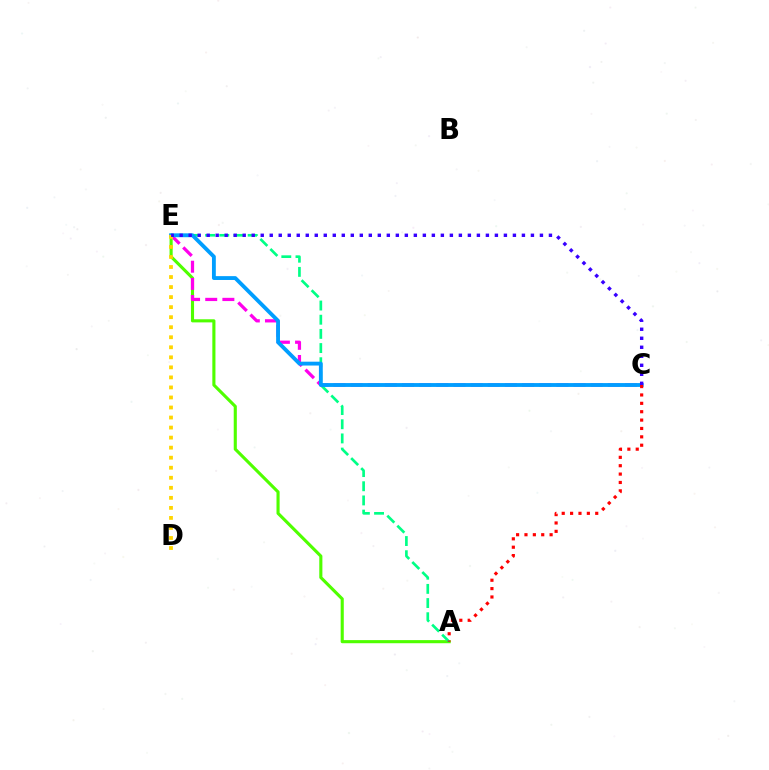{('A', 'E'): [{'color': '#4fff00', 'line_style': 'solid', 'thickness': 2.24}, {'color': '#00ff86', 'line_style': 'dashed', 'thickness': 1.93}], ('C', 'E'): [{'color': '#ff00ed', 'line_style': 'dashed', 'thickness': 2.33}, {'color': '#009eff', 'line_style': 'solid', 'thickness': 2.77}, {'color': '#3700ff', 'line_style': 'dotted', 'thickness': 2.45}], ('D', 'E'): [{'color': '#ffd500', 'line_style': 'dotted', 'thickness': 2.73}], ('A', 'C'): [{'color': '#ff0000', 'line_style': 'dotted', 'thickness': 2.28}]}